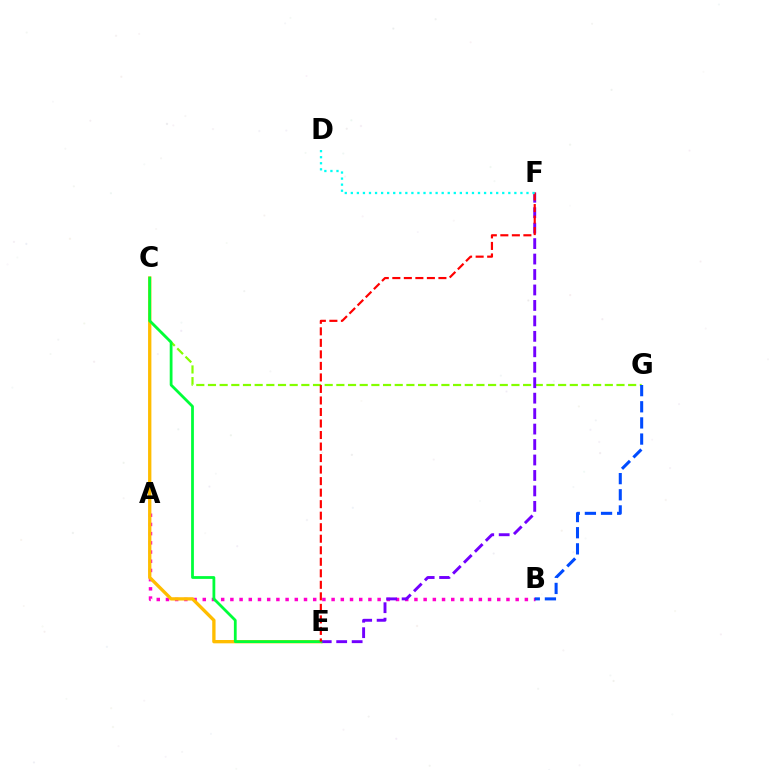{('A', 'B'): [{'color': '#ff00cf', 'line_style': 'dotted', 'thickness': 2.5}], ('C', 'E'): [{'color': '#ffbd00', 'line_style': 'solid', 'thickness': 2.39}, {'color': '#00ff39', 'line_style': 'solid', 'thickness': 2.0}], ('C', 'G'): [{'color': '#84ff00', 'line_style': 'dashed', 'thickness': 1.59}], ('B', 'G'): [{'color': '#004bff', 'line_style': 'dashed', 'thickness': 2.19}], ('E', 'F'): [{'color': '#7200ff', 'line_style': 'dashed', 'thickness': 2.1}, {'color': '#ff0000', 'line_style': 'dashed', 'thickness': 1.57}], ('D', 'F'): [{'color': '#00fff6', 'line_style': 'dotted', 'thickness': 1.65}]}